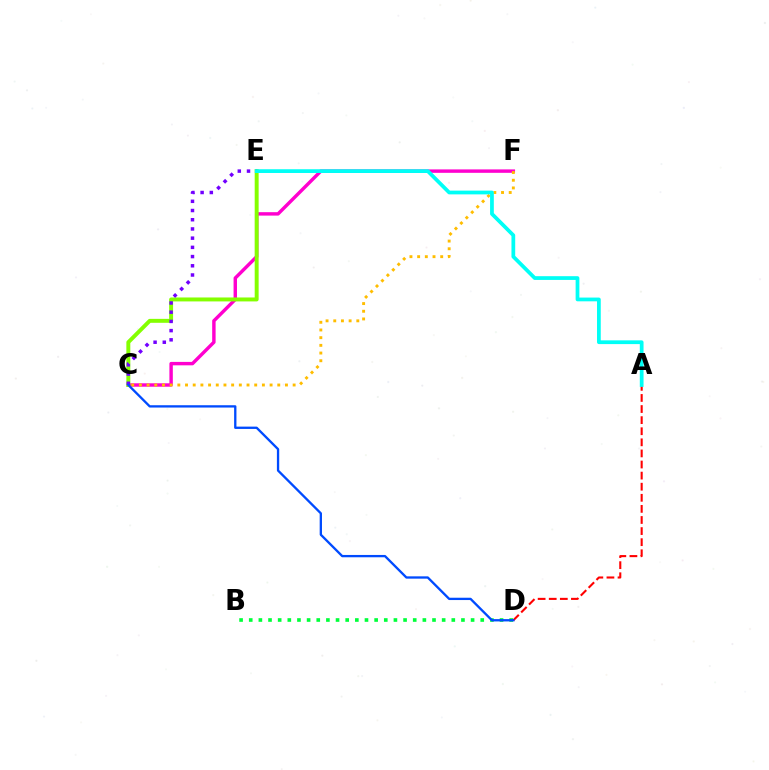{('C', 'F'): [{'color': '#ff00cf', 'line_style': 'solid', 'thickness': 2.46}, {'color': '#ffbd00', 'line_style': 'dotted', 'thickness': 2.09}], ('B', 'D'): [{'color': '#00ff39', 'line_style': 'dotted', 'thickness': 2.62}], ('C', 'E'): [{'color': '#84ff00', 'line_style': 'solid', 'thickness': 2.84}, {'color': '#7200ff', 'line_style': 'dotted', 'thickness': 2.5}], ('A', 'D'): [{'color': '#ff0000', 'line_style': 'dashed', 'thickness': 1.51}], ('A', 'E'): [{'color': '#00fff6', 'line_style': 'solid', 'thickness': 2.7}], ('C', 'D'): [{'color': '#004bff', 'line_style': 'solid', 'thickness': 1.67}]}